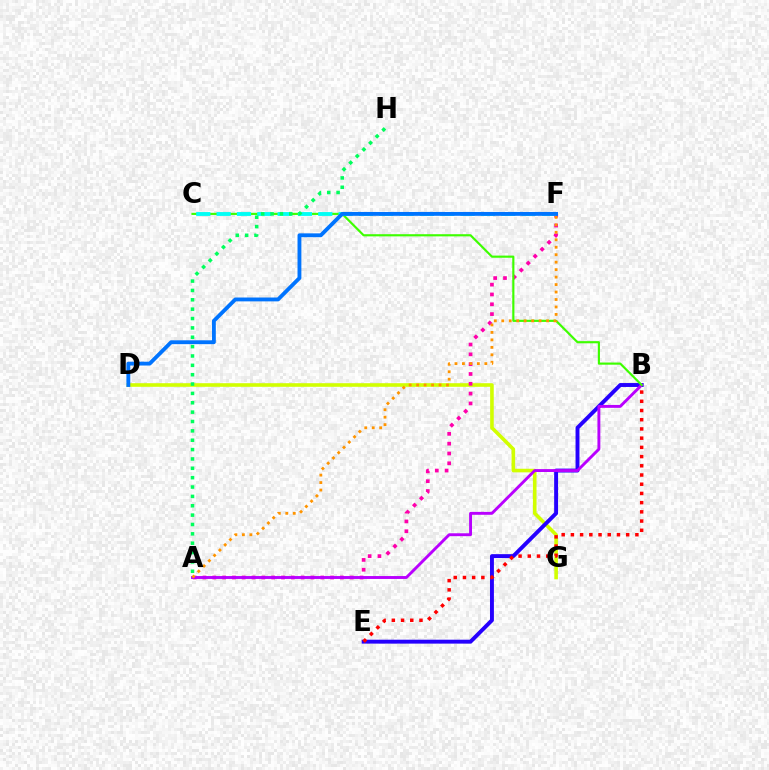{('D', 'G'): [{'color': '#d1ff00', 'line_style': 'solid', 'thickness': 2.59}], ('A', 'F'): [{'color': '#ff00ac', 'line_style': 'dotted', 'thickness': 2.67}, {'color': '#ff9400', 'line_style': 'dotted', 'thickness': 2.03}], ('B', 'E'): [{'color': '#2500ff', 'line_style': 'solid', 'thickness': 2.82}, {'color': '#ff0000', 'line_style': 'dotted', 'thickness': 2.5}], ('A', 'B'): [{'color': '#b900ff', 'line_style': 'solid', 'thickness': 2.09}], ('B', 'C'): [{'color': '#3dff00', 'line_style': 'solid', 'thickness': 1.56}], ('C', 'F'): [{'color': '#00fff6', 'line_style': 'dashed', 'thickness': 2.76}], ('D', 'F'): [{'color': '#0074ff', 'line_style': 'solid', 'thickness': 2.77}], ('A', 'H'): [{'color': '#00ff5c', 'line_style': 'dotted', 'thickness': 2.54}]}